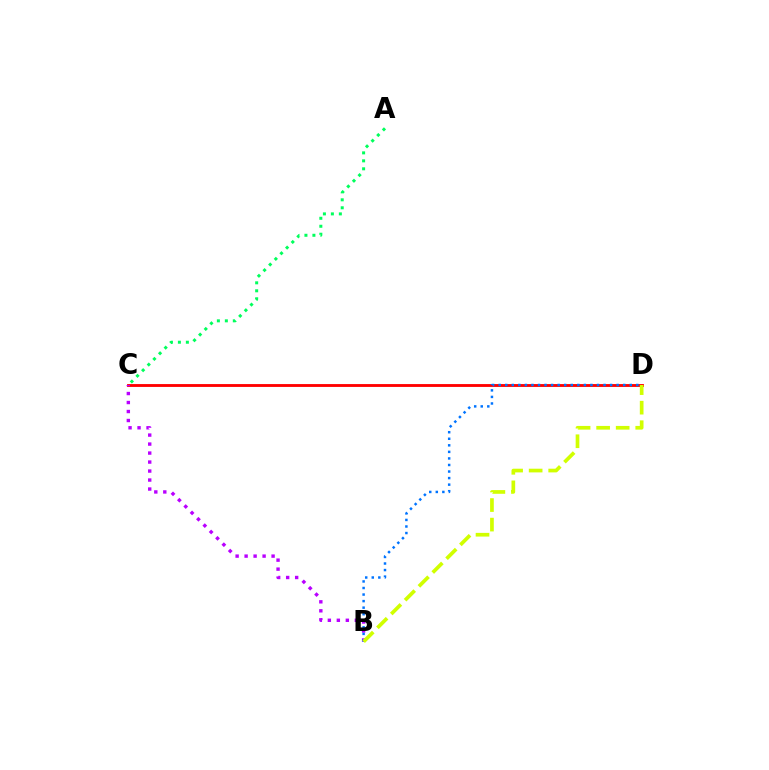{('C', 'D'): [{'color': '#ff0000', 'line_style': 'solid', 'thickness': 2.06}], ('B', 'C'): [{'color': '#b900ff', 'line_style': 'dotted', 'thickness': 2.44}], ('B', 'D'): [{'color': '#0074ff', 'line_style': 'dotted', 'thickness': 1.78}, {'color': '#d1ff00', 'line_style': 'dashed', 'thickness': 2.66}], ('A', 'C'): [{'color': '#00ff5c', 'line_style': 'dotted', 'thickness': 2.17}]}